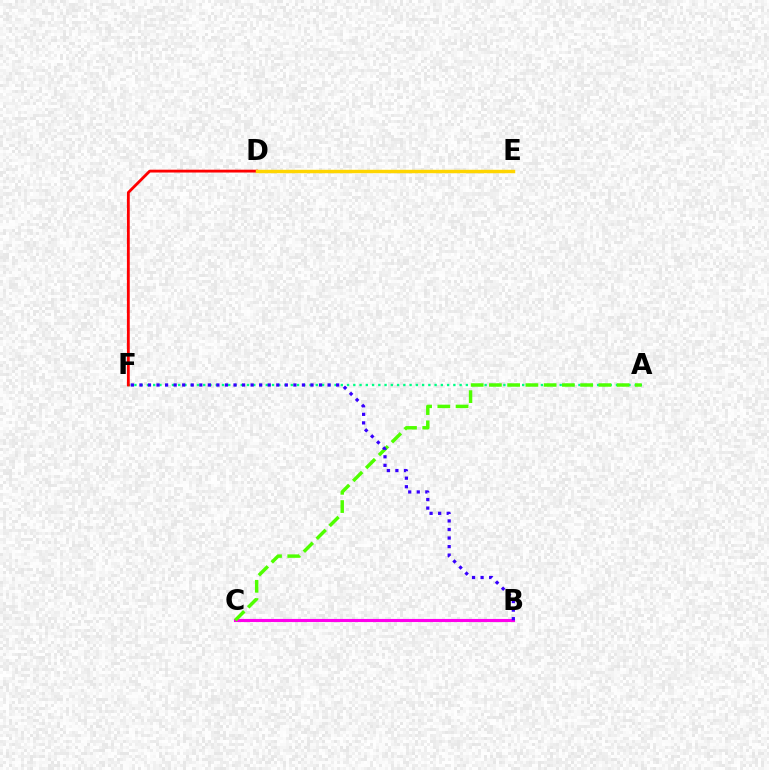{('A', 'F'): [{'color': '#00ff86', 'line_style': 'dotted', 'thickness': 1.7}], ('D', 'F'): [{'color': '#ff0000', 'line_style': 'solid', 'thickness': 2.03}], ('D', 'E'): [{'color': '#009eff', 'line_style': 'solid', 'thickness': 2.14}, {'color': '#ffd500', 'line_style': 'solid', 'thickness': 2.48}], ('B', 'C'): [{'color': '#ff00ed', 'line_style': 'solid', 'thickness': 2.24}], ('A', 'C'): [{'color': '#4fff00', 'line_style': 'dashed', 'thickness': 2.48}], ('B', 'F'): [{'color': '#3700ff', 'line_style': 'dotted', 'thickness': 2.32}]}